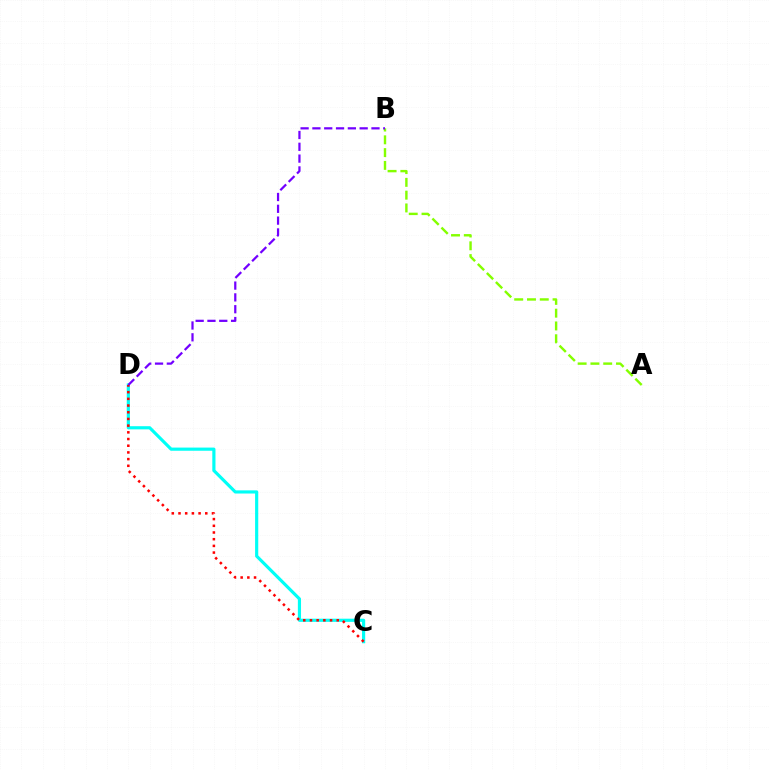{('C', 'D'): [{'color': '#00fff6', 'line_style': 'solid', 'thickness': 2.28}, {'color': '#ff0000', 'line_style': 'dotted', 'thickness': 1.82}], ('A', 'B'): [{'color': '#84ff00', 'line_style': 'dashed', 'thickness': 1.74}], ('B', 'D'): [{'color': '#7200ff', 'line_style': 'dashed', 'thickness': 1.6}]}